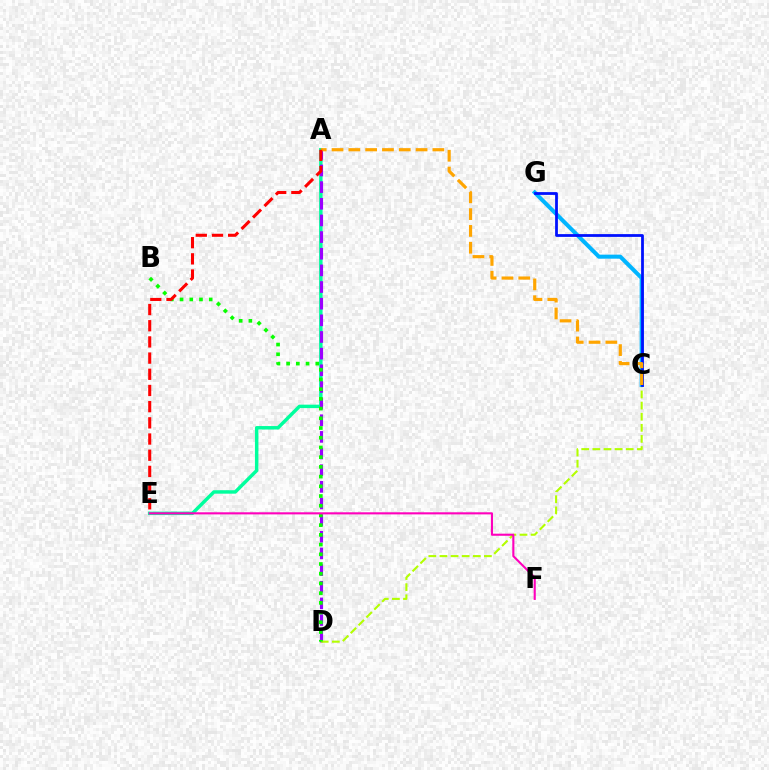{('A', 'E'): [{'color': '#00ff9d', 'line_style': 'solid', 'thickness': 2.49}, {'color': '#ff0000', 'line_style': 'dashed', 'thickness': 2.2}], ('A', 'D'): [{'color': '#9b00ff', 'line_style': 'dashed', 'thickness': 2.26}], ('C', 'D'): [{'color': '#b3ff00', 'line_style': 'dashed', 'thickness': 1.51}], ('C', 'G'): [{'color': '#00b5ff', 'line_style': 'solid', 'thickness': 2.9}, {'color': '#0010ff', 'line_style': 'solid', 'thickness': 2.0}], ('B', 'D'): [{'color': '#08ff00', 'line_style': 'dotted', 'thickness': 2.64}], ('A', 'C'): [{'color': '#ffa500', 'line_style': 'dashed', 'thickness': 2.28}], ('E', 'F'): [{'color': '#ff00bd', 'line_style': 'solid', 'thickness': 1.51}]}